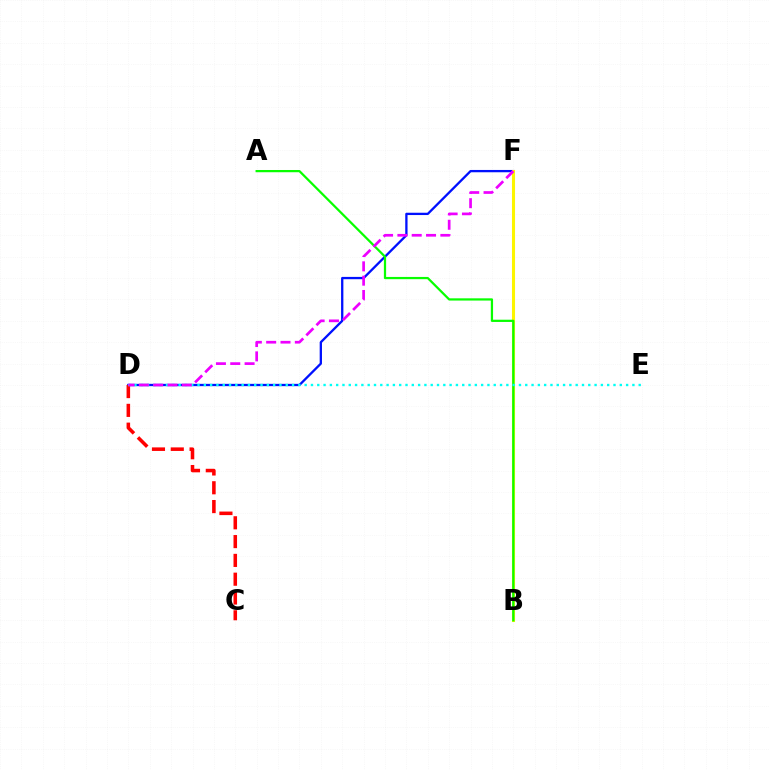{('D', 'F'): [{'color': '#0010ff', 'line_style': 'solid', 'thickness': 1.66}, {'color': '#ee00ff', 'line_style': 'dashed', 'thickness': 1.95}], ('B', 'F'): [{'color': '#fcf500', 'line_style': 'solid', 'thickness': 2.21}], ('A', 'B'): [{'color': '#08ff00', 'line_style': 'solid', 'thickness': 1.61}], ('C', 'D'): [{'color': '#ff0000', 'line_style': 'dashed', 'thickness': 2.55}], ('D', 'E'): [{'color': '#00fff6', 'line_style': 'dotted', 'thickness': 1.71}]}